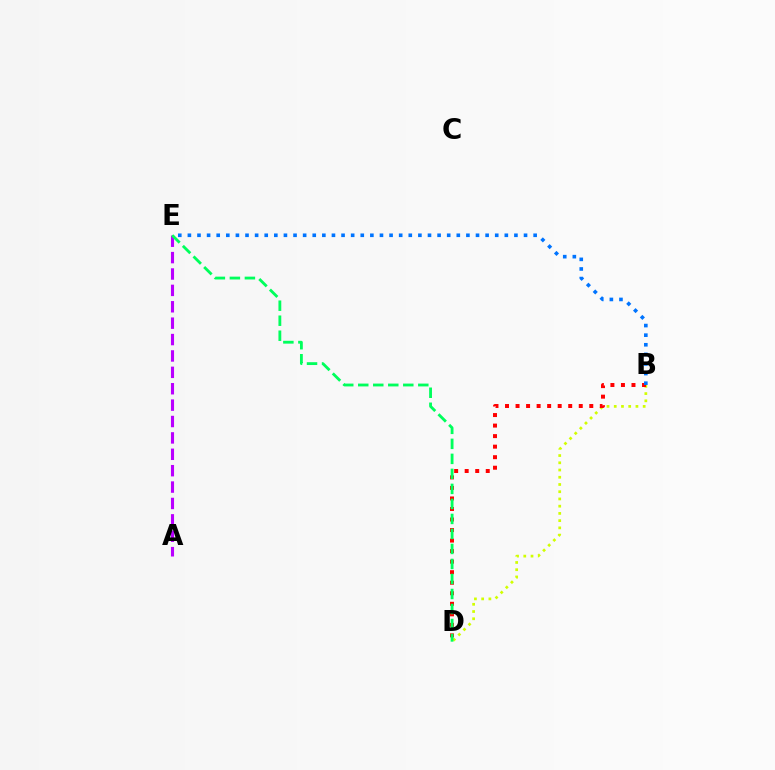{('B', 'D'): [{'color': '#d1ff00', 'line_style': 'dotted', 'thickness': 1.96}, {'color': '#ff0000', 'line_style': 'dotted', 'thickness': 2.86}], ('A', 'E'): [{'color': '#b900ff', 'line_style': 'dashed', 'thickness': 2.23}], ('B', 'E'): [{'color': '#0074ff', 'line_style': 'dotted', 'thickness': 2.61}], ('D', 'E'): [{'color': '#00ff5c', 'line_style': 'dashed', 'thickness': 2.04}]}